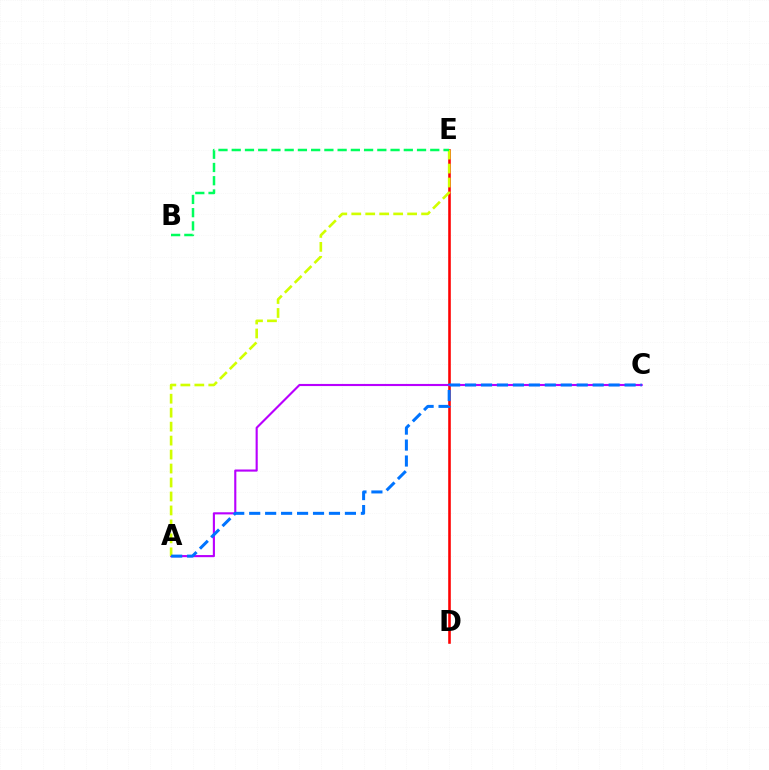{('D', 'E'): [{'color': '#ff0000', 'line_style': 'solid', 'thickness': 1.86}], ('A', 'C'): [{'color': '#b900ff', 'line_style': 'solid', 'thickness': 1.53}, {'color': '#0074ff', 'line_style': 'dashed', 'thickness': 2.17}], ('A', 'E'): [{'color': '#d1ff00', 'line_style': 'dashed', 'thickness': 1.9}], ('B', 'E'): [{'color': '#00ff5c', 'line_style': 'dashed', 'thickness': 1.8}]}